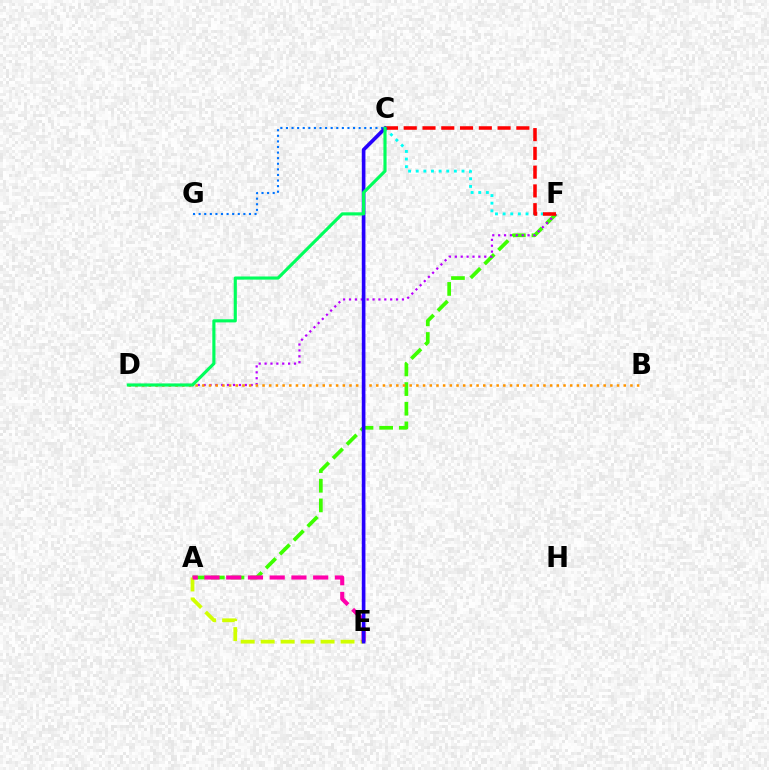{('A', 'F'): [{'color': '#3dff00', 'line_style': 'dashed', 'thickness': 2.67}], ('C', 'F'): [{'color': '#00fff6', 'line_style': 'dotted', 'thickness': 2.07}, {'color': '#ff0000', 'line_style': 'dashed', 'thickness': 2.55}], ('D', 'F'): [{'color': '#b900ff', 'line_style': 'dotted', 'thickness': 1.6}], ('B', 'D'): [{'color': '#ff9400', 'line_style': 'dotted', 'thickness': 1.82}], ('A', 'E'): [{'color': '#d1ff00', 'line_style': 'dashed', 'thickness': 2.71}, {'color': '#ff00ac', 'line_style': 'dashed', 'thickness': 2.95}], ('C', 'G'): [{'color': '#0074ff', 'line_style': 'dotted', 'thickness': 1.52}], ('C', 'E'): [{'color': '#2500ff', 'line_style': 'solid', 'thickness': 2.63}], ('C', 'D'): [{'color': '#00ff5c', 'line_style': 'solid', 'thickness': 2.26}]}